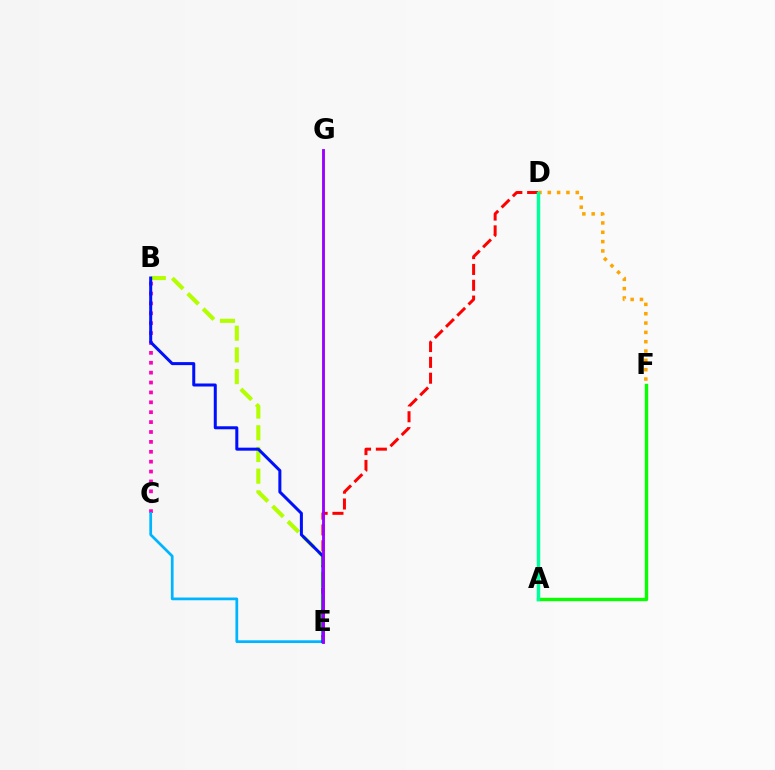{('A', 'F'): [{'color': '#08ff00', 'line_style': 'solid', 'thickness': 2.43}], ('B', 'C'): [{'color': '#ff00bd', 'line_style': 'dotted', 'thickness': 2.69}], ('D', 'E'): [{'color': '#ff0000', 'line_style': 'dashed', 'thickness': 2.15}], ('D', 'F'): [{'color': '#ffa500', 'line_style': 'dotted', 'thickness': 2.53}], ('B', 'E'): [{'color': '#b3ff00', 'line_style': 'dashed', 'thickness': 2.95}, {'color': '#0010ff', 'line_style': 'solid', 'thickness': 2.17}], ('C', 'E'): [{'color': '#00b5ff', 'line_style': 'solid', 'thickness': 1.97}], ('A', 'D'): [{'color': '#00ff9d', 'line_style': 'solid', 'thickness': 2.49}], ('E', 'G'): [{'color': '#9b00ff', 'line_style': 'solid', 'thickness': 2.07}]}